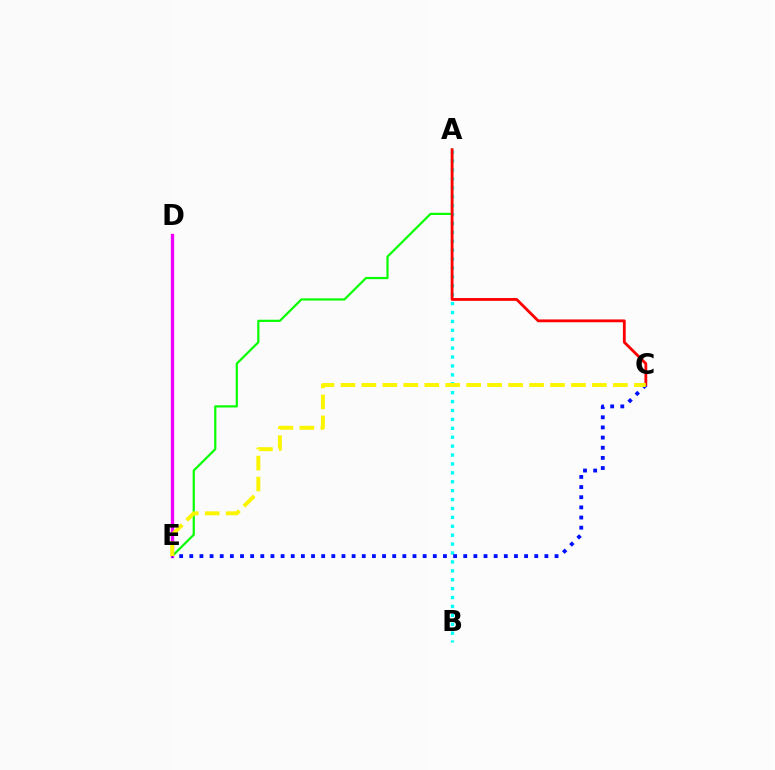{('A', 'E'): [{'color': '#08ff00', 'line_style': 'solid', 'thickness': 1.59}], ('D', 'E'): [{'color': '#ee00ff', 'line_style': 'solid', 'thickness': 2.4}], ('A', 'B'): [{'color': '#00fff6', 'line_style': 'dotted', 'thickness': 2.42}], ('A', 'C'): [{'color': '#ff0000', 'line_style': 'solid', 'thickness': 2.02}], ('C', 'E'): [{'color': '#0010ff', 'line_style': 'dotted', 'thickness': 2.76}, {'color': '#fcf500', 'line_style': 'dashed', 'thickness': 2.85}]}